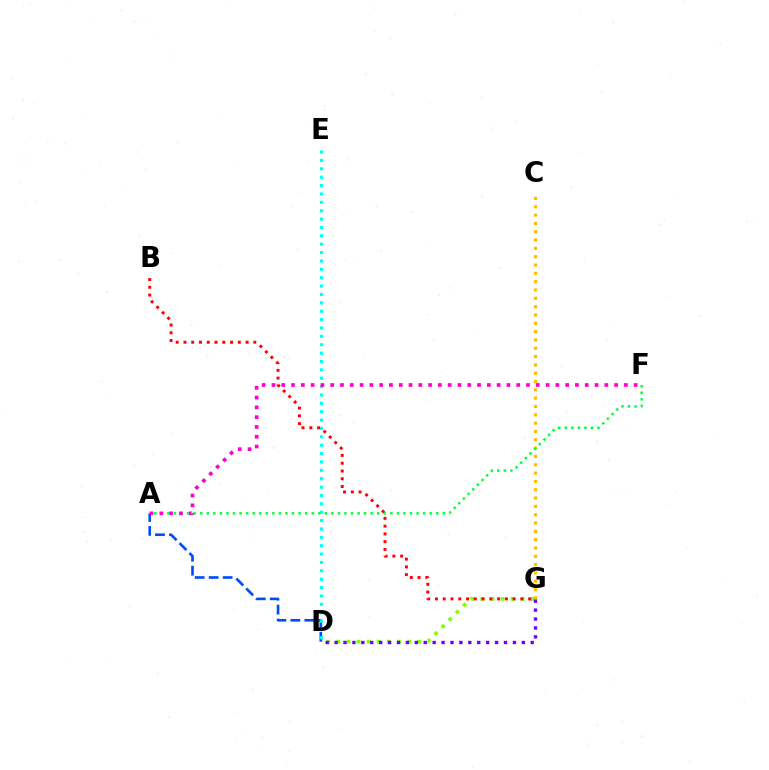{('A', 'D'): [{'color': '#004bff', 'line_style': 'dashed', 'thickness': 1.9}], ('C', 'G'): [{'color': '#ffbd00', 'line_style': 'dotted', 'thickness': 2.26}], ('D', 'E'): [{'color': '#00fff6', 'line_style': 'dotted', 'thickness': 2.28}], ('D', 'G'): [{'color': '#84ff00', 'line_style': 'dotted', 'thickness': 2.75}, {'color': '#7200ff', 'line_style': 'dotted', 'thickness': 2.42}], ('A', 'F'): [{'color': '#00ff39', 'line_style': 'dotted', 'thickness': 1.78}, {'color': '#ff00cf', 'line_style': 'dotted', 'thickness': 2.66}], ('B', 'G'): [{'color': '#ff0000', 'line_style': 'dotted', 'thickness': 2.11}]}